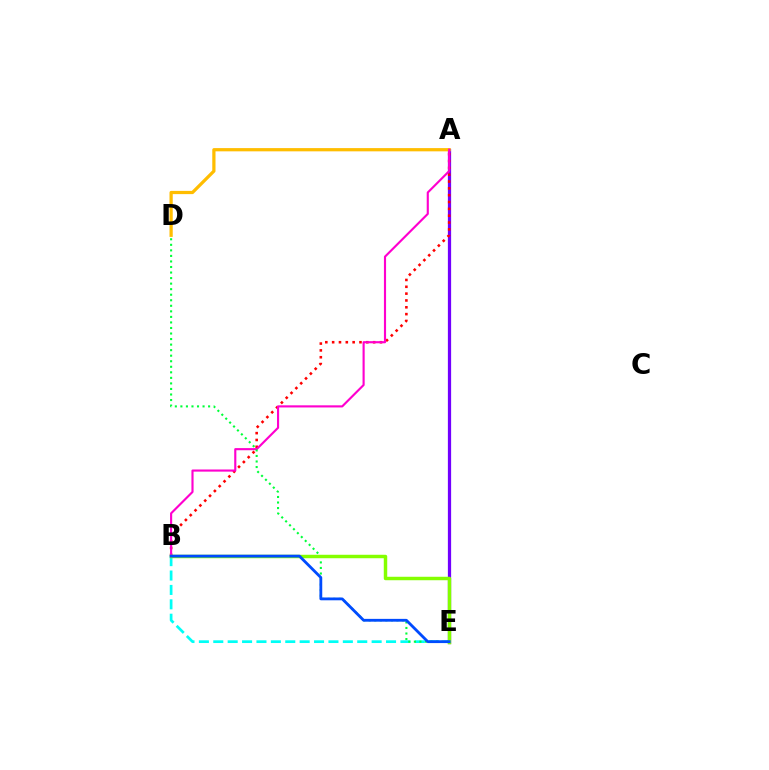{('A', 'E'): [{'color': '#7200ff', 'line_style': 'solid', 'thickness': 2.33}], ('A', 'B'): [{'color': '#ff0000', 'line_style': 'dotted', 'thickness': 1.86}, {'color': '#ff00cf', 'line_style': 'solid', 'thickness': 1.54}], ('A', 'D'): [{'color': '#ffbd00', 'line_style': 'solid', 'thickness': 2.33}], ('B', 'E'): [{'color': '#00fff6', 'line_style': 'dashed', 'thickness': 1.96}, {'color': '#84ff00', 'line_style': 'solid', 'thickness': 2.49}, {'color': '#004bff', 'line_style': 'solid', 'thickness': 2.02}], ('D', 'E'): [{'color': '#00ff39', 'line_style': 'dotted', 'thickness': 1.51}]}